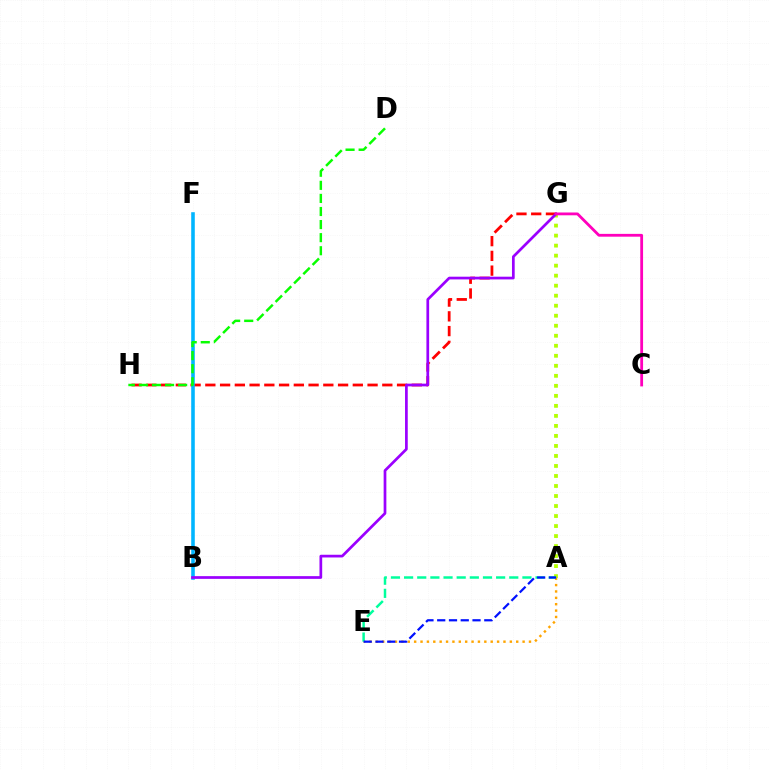{('G', 'H'): [{'color': '#ff0000', 'line_style': 'dashed', 'thickness': 2.0}], ('A', 'G'): [{'color': '#b3ff00', 'line_style': 'dotted', 'thickness': 2.72}], ('A', 'E'): [{'color': '#ffa500', 'line_style': 'dotted', 'thickness': 1.73}, {'color': '#00ff9d', 'line_style': 'dashed', 'thickness': 1.79}, {'color': '#0010ff', 'line_style': 'dashed', 'thickness': 1.6}], ('B', 'F'): [{'color': '#00b5ff', 'line_style': 'solid', 'thickness': 2.58}], ('D', 'H'): [{'color': '#08ff00', 'line_style': 'dashed', 'thickness': 1.78}], ('B', 'G'): [{'color': '#9b00ff', 'line_style': 'solid', 'thickness': 1.96}], ('C', 'G'): [{'color': '#ff00bd', 'line_style': 'solid', 'thickness': 2.02}]}